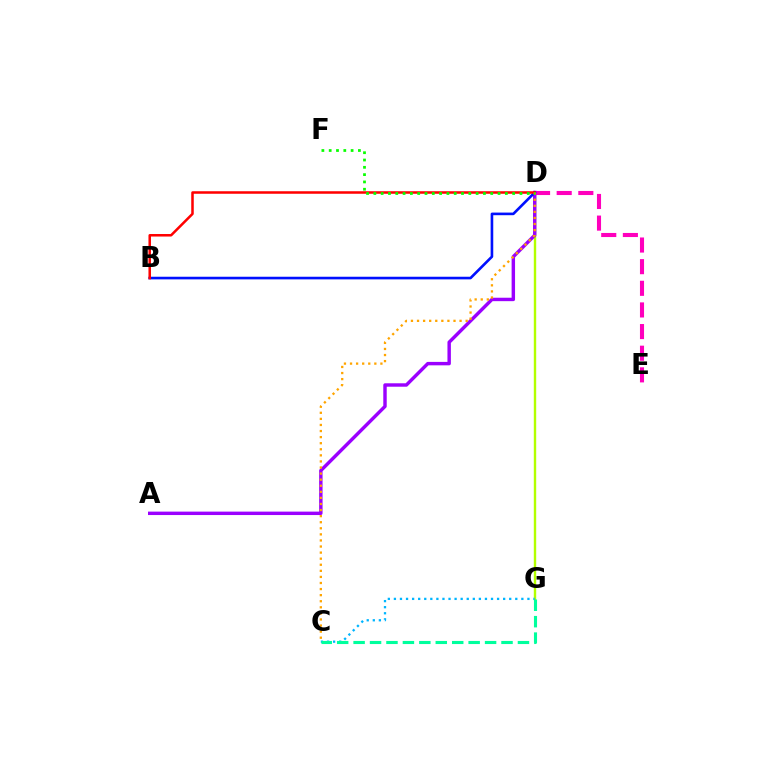{('D', 'G'): [{'color': '#b3ff00', 'line_style': 'solid', 'thickness': 1.73}], ('D', 'E'): [{'color': '#ff00bd', 'line_style': 'dashed', 'thickness': 2.94}], ('A', 'D'): [{'color': '#9b00ff', 'line_style': 'solid', 'thickness': 2.47}], ('C', 'G'): [{'color': '#00b5ff', 'line_style': 'dotted', 'thickness': 1.65}, {'color': '#00ff9d', 'line_style': 'dashed', 'thickness': 2.23}], ('B', 'D'): [{'color': '#0010ff', 'line_style': 'solid', 'thickness': 1.89}, {'color': '#ff0000', 'line_style': 'solid', 'thickness': 1.82}], ('C', 'D'): [{'color': '#ffa500', 'line_style': 'dotted', 'thickness': 1.65}], ('D', 'F'): [{'color': '#08ff00', 'line_style': 'dotted', 'thickness': 1.98}]}